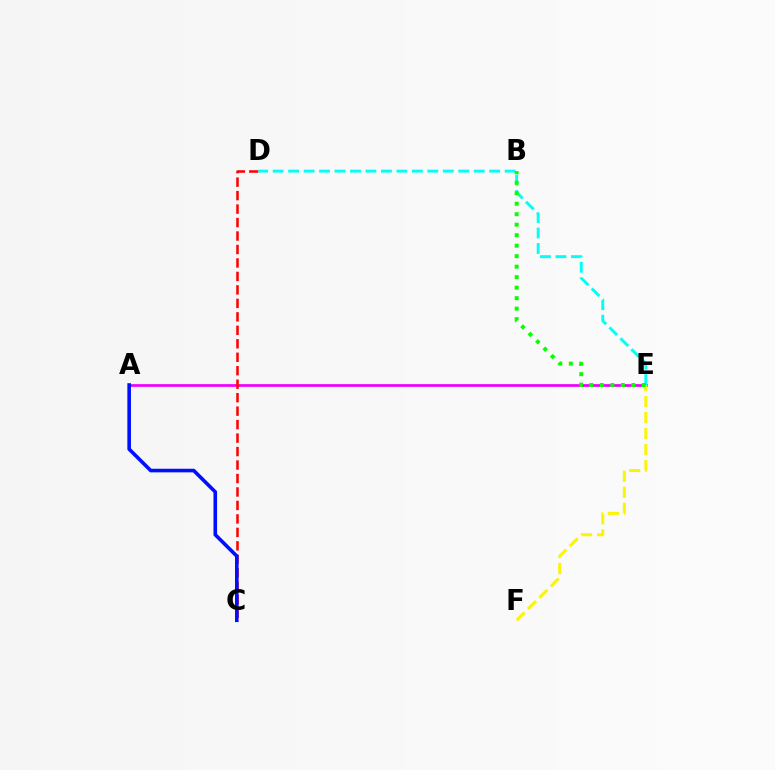{('A', 'E'): [{'color': '#ee00ff', 'line_style': 'solid', 'thickness': 1.96}], ('C', 'D'): [{'color': '#ff0000', 'line_style': 'dashed', 'thickness': 1.83}], ('A', 'C'): [{'color': '#0010ff', 'line_style': 'solid', 'thickness': 2.6}], ('E', 'F'): [{'color': '#fcf500', 'line_style': 'dashed', 'thickness': 2.18}], ('D', 'E'): [{'color': '#00fff6', 'line_style': 'dashed', 'thickness': 2.1}], ('B', 'E'): [{'color': '#08ff00', 'line_style': 'dotted', 'thickness': 2.85}]}